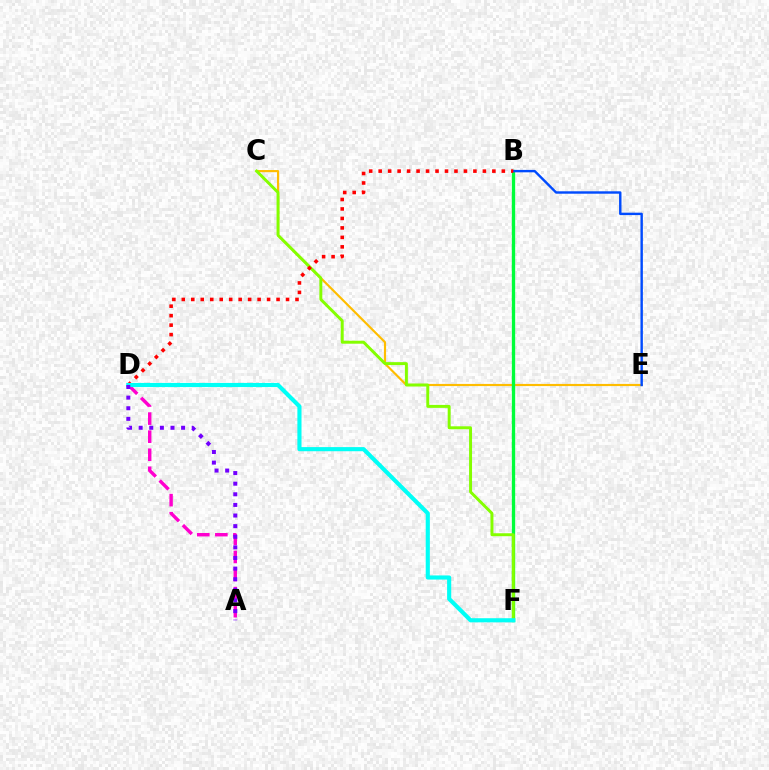{('C', 'E'): [{'color': '#ffbd00', 'line_style': 'solid', 'thickness': 1.56}], ('A', 'D'): [{'color': '#ff00cf', 'line_style': 'dashed', 'thickness': 2.46}, {'color': '#7200ff', 'line_style': 'dotted', 'thickness': 2.88}], ('B', 'F'): [{'color': '#00ff39', 'line_style': 'solid', 'thickness': 2.4}], ('B', 'E'): [{'color': '#004bff', 'line_style': 'solid', 'thickness': 1.74}], ('C', 'F'): [{'color': '#84ff00', 'line_style': 'solid', 'thickness': 2.12}], ('B', 'D'): [{'color': '#ff0000', 'line_style': 'dotted', 'thickness': 2.57}], ('D', 'F'): [{'color': '#00fff6', 'line_style': 'solid', 'thickness': 2.97}]}